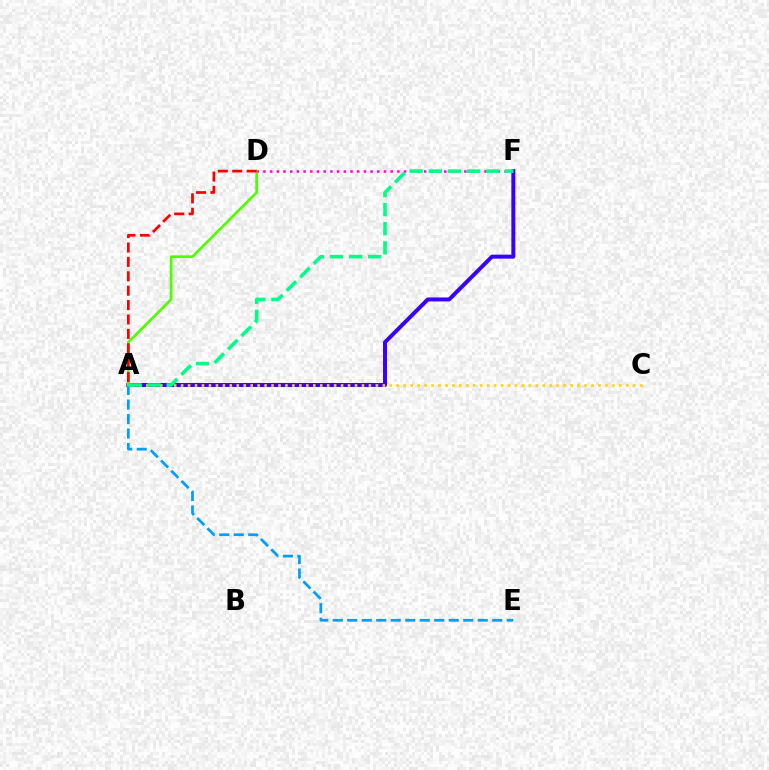{('A', 'F'): [{'color': '#3700ff', 'line_style': 'solid', 'thickness': 2.86}, {'color': '#00ff86', 'line_style': 'dashed', 'thickness': 2.59}], ('A', 'E'): [{'color': '#009eff', 'line_style': 'dashed', 'thickness': 1.97}], ('A', 'D'): [{'color': '#4fff00', 'line_style': 'solid', 'thickness': 1.94}, {'color': '#ff0000', 'line_style': 'dashed', 'thickness': 1.96}], ('A', 'C'): [{'color': '#ffd500', 'line_style': 'dotted', 'thickness': 1.89}], ('D', 'F'): [{'color': '#ff00ed', 'line_style': 'dotted', 'thickness': 1.82}]}